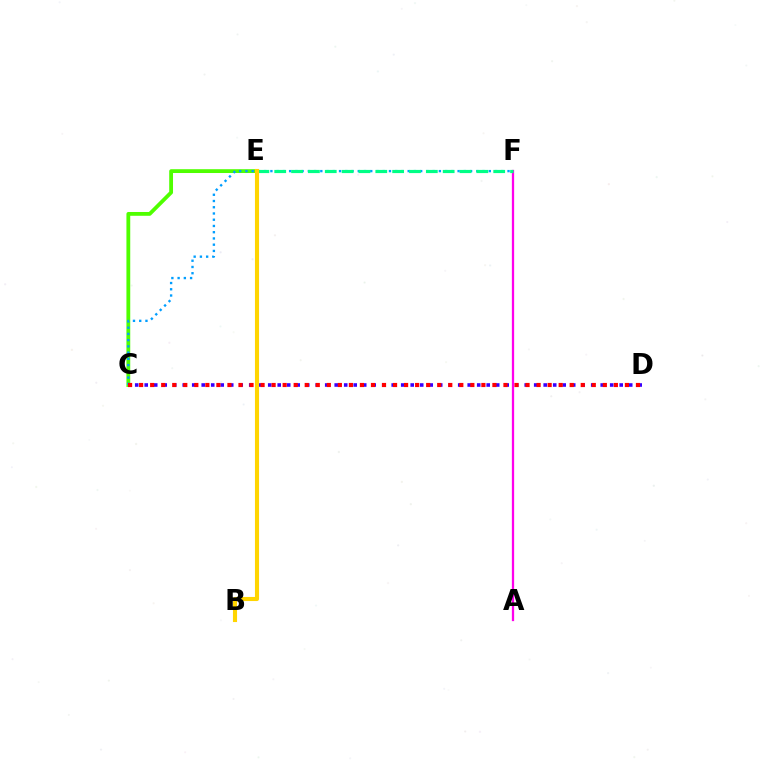{('C', 'D'): [{'color': '#3700ff', 'line_style': 'dotted', 'thickness': 2.58}, {'color': '#ff0000', 'line_style': 'dotted', 'thickness': 3.0}], ('C', 'E'): [{'color': '#4fff00', 'line_style': 'solid', 'thickness': 2.74}], ('C', 'F'): [{'color': '#009eff', 'line_style': 'dotted', 'thickness': 1.7}], ('A', 'F'): [{'color': '#ff00ed', 'line_style': 'solid', 'thickness': 1.64}], ('E', 'F'): [{'color': '#00ff86', 'line_style': 'dashed', 'thickness': 2.29}], ('B', 'E'): [{'color': '#ffd500', 'line_style': 'solid', 'thickness': 2.95}]}